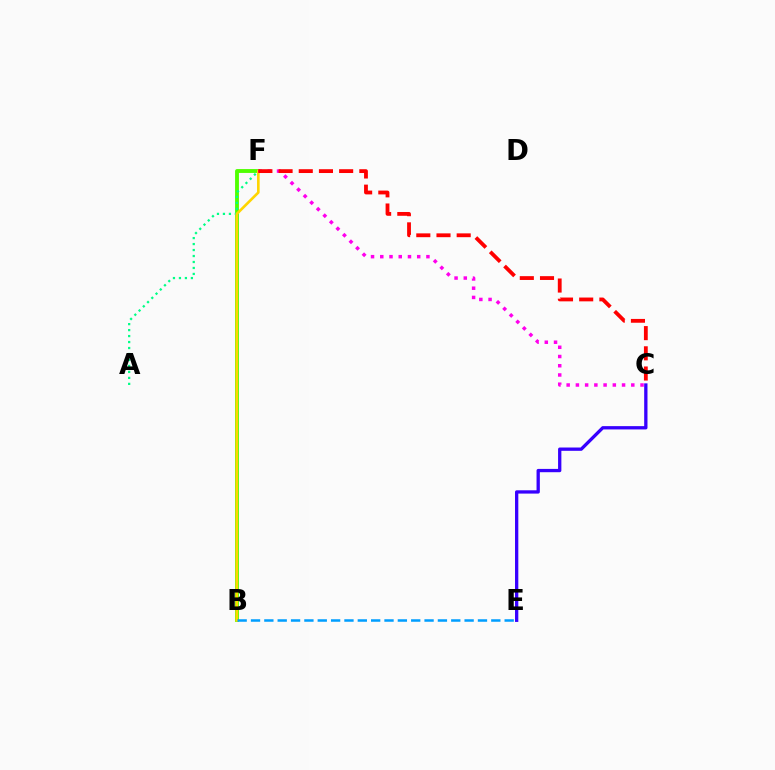{('B', 'F'): [{'color': '#4fff00', 'line_style': 'solid', 'thickness': 2.78}, {'color': '#ffd500', 'line_style': 'solid', 'thickness': 1.89}], ('A', 'F'): [{'color': '#00ff86', 'line_style': 'dotted', 'thickness': 1.62}], ('C', 'F'): [{'color': '#ff00ed', 'line_style': 'dotted', 'thickness': 2.51}, {'color': '#ff0000', 'line_style': 'dashed', 'thickness': 2.74}], ('C', 'E'): [{'color': '#3700ff', 'line_style': 'solid', 'thickness': 2.38}], ('B', 'E'): [{'color': '#009eff', 'line_style': 'dashed', 'thickness': 1.81}]}